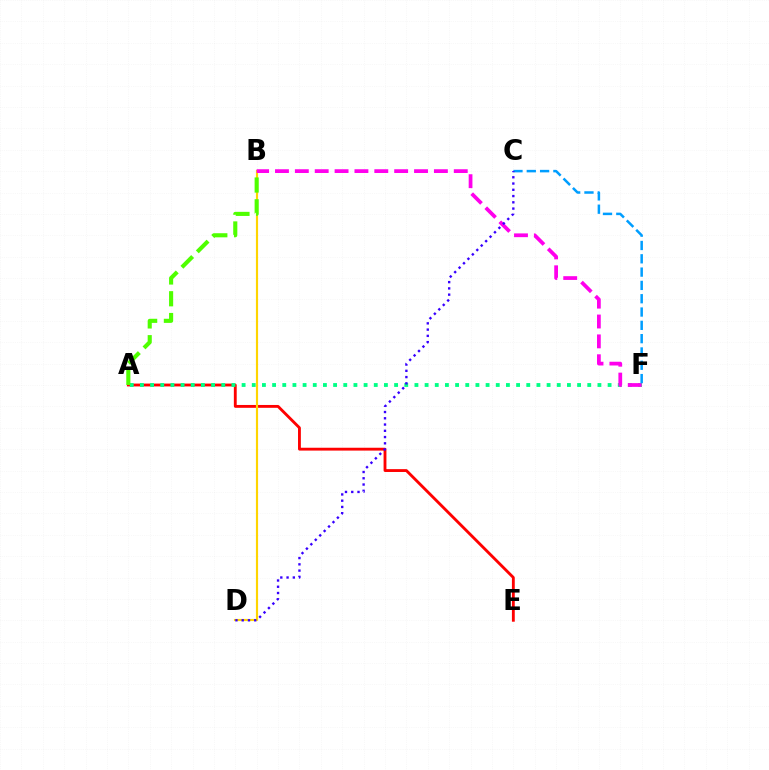{('A', 'E'): [{'color': '#ff0000', 'line_style': 'solid', 'thickness': 2.05}], ('A', 'F'): [{'color': '#00ff86', 'line_style': 'dotted', 'thickness': 2.76}], ('B', 'D'): [{'color': '#ffd500', 'line_style': 'solid', 'thickness': 1.55}], ('B', 'F'): [{'color': '#ff00ed', 'line_style': 'dashed', 'thickness': 2.7}], ('C', 'F'): [{'color': '#009eff', 'line_style': 'dashed', 'thickness': 1.81}], ('A', 'B'): [{'color': '#4fff00', 'line_style': 'dashed', 'thickness': 2.96}], ('C', 'D'): [{'color': '#3700ff', 'line_style': 'dotted', 'thickness': 1.7}]}